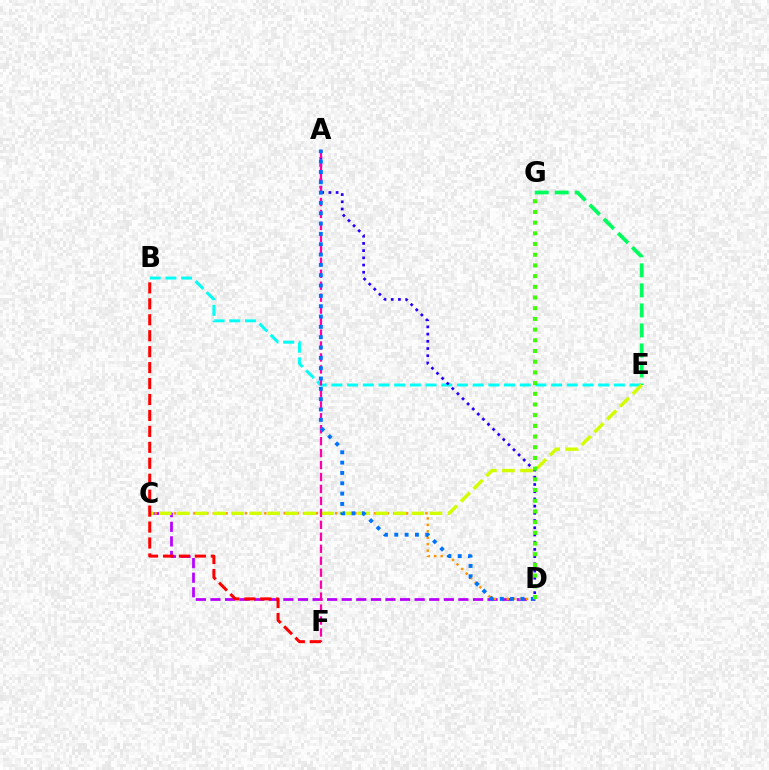{('C', 'D'): [{'color': '#b900ff', 'line_style': 'dashed', 'thickness': 1.98}, {'color': '#ff9400', 'line_style': 'dotted', 'thickness': 1.75}], ('E', 'G'): [{'color': '#00ff5c', 'line_style': 'dashed', 'thickness': 2.72}], ('B', 'E'): [{'color': '#00fff6', 'line_style': 'dashed', 'thickness': 2.13}], ('A', 'D'): [{'color': '#2500ff', 'line_style': 'dotted', 'thickness': 1.96}, {'color': '#0074ff', 'line_style': 'dotted', 'thickness': 2.81}], ('C', 'E'): [{'color': '#d1ff00', 'line_style': 'dashed', 'thickness': 2.45}], ('A', 'F'): [{'color': '#ff00ac', 'line_style': 'dashed', 'thickness': 1.62}], ('B', 'F'): [{'color': '#ff0000', 'line_style': 'dashed', 'thickness': 2.17}], ('D', 'G'): [{'color': '#3dff00', 'line_style': 'dotted', 'thickness': 2.91}]}